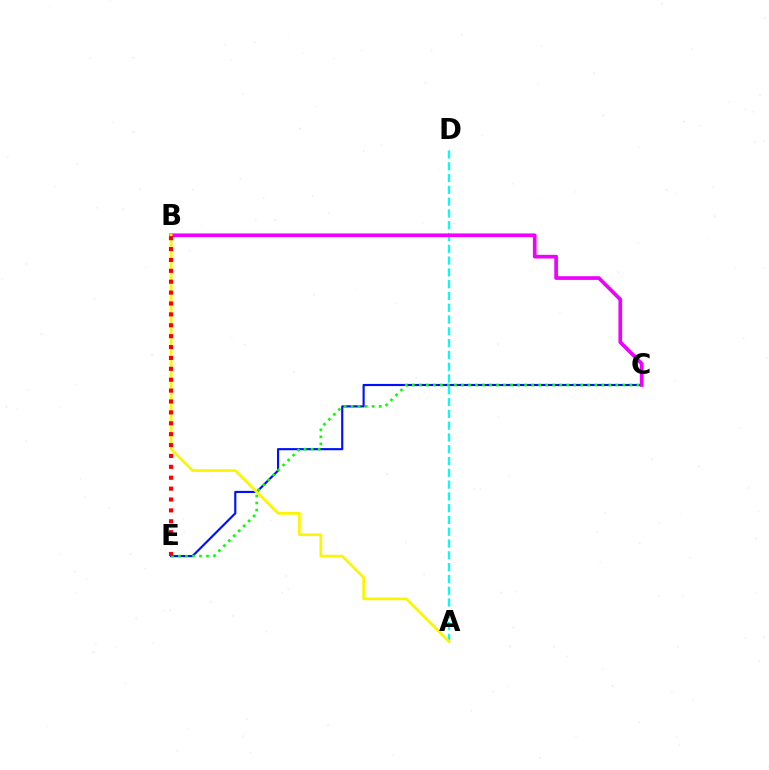{('C', 'E'): [{'color': '#0010ff', 'line_style': 'solid', 'thickness': 1.54}, {'color': '#08ff00', 'line_style': 'dotted', 'thickness': 1.91}], ('A', 'D'): [{'color': '#00fff6', 'line_style': 'dashed', 'thickness': 1.6}], ('B', 'C'): [{'color': '#ee00ff', 'line_style': 'solid', 'thickness': 2.65}], ('A', 'B'): [{'color': '#fcf500', 'line_style': 'solid', 'thickness': 1.94}], ('B', 'E'): [{'color': '#ff0000', 'line_style': 'dotted', 'thickness': 2.96}]}